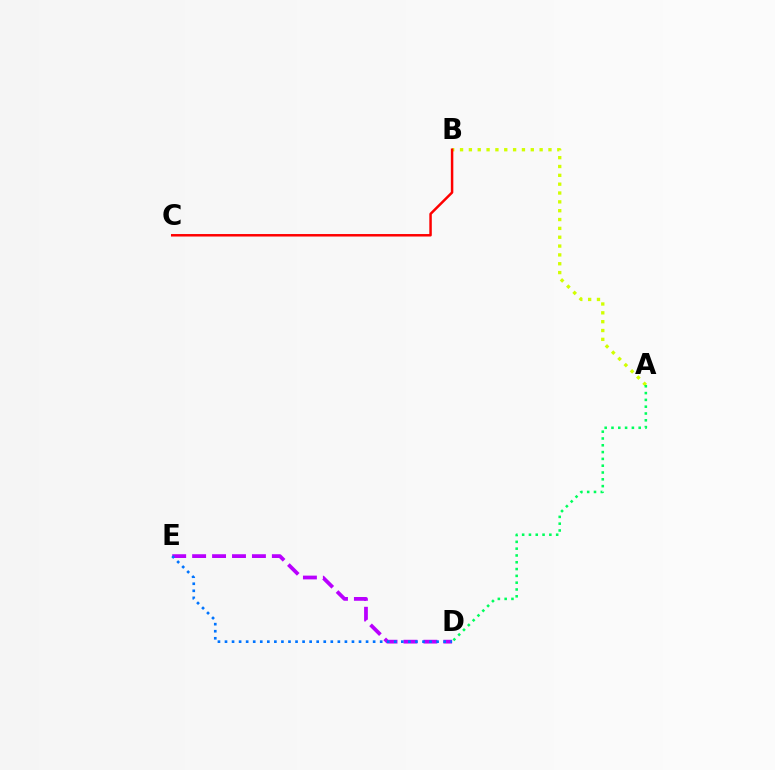{('A', 'B'): [{'color': '#d1ff00', 'line_style': 'dotted', 'thickness': 2.4}], ('D', 'E'): [{'color': '#b900ff', 'line_style': 'dashed', 'thickness': 2.71}, {'color': '#0074ff', 'line_style': 'dotted', 'thickness': 1.92}], ('B', 'C'): [{'color': '#ff0000', 'line_style': 'solid', 'thickness': 1.79}], ('A', 'D'): [{'color': '#00ff5c', 'line_style': 'dotted', 'thickness': 1.85}]}